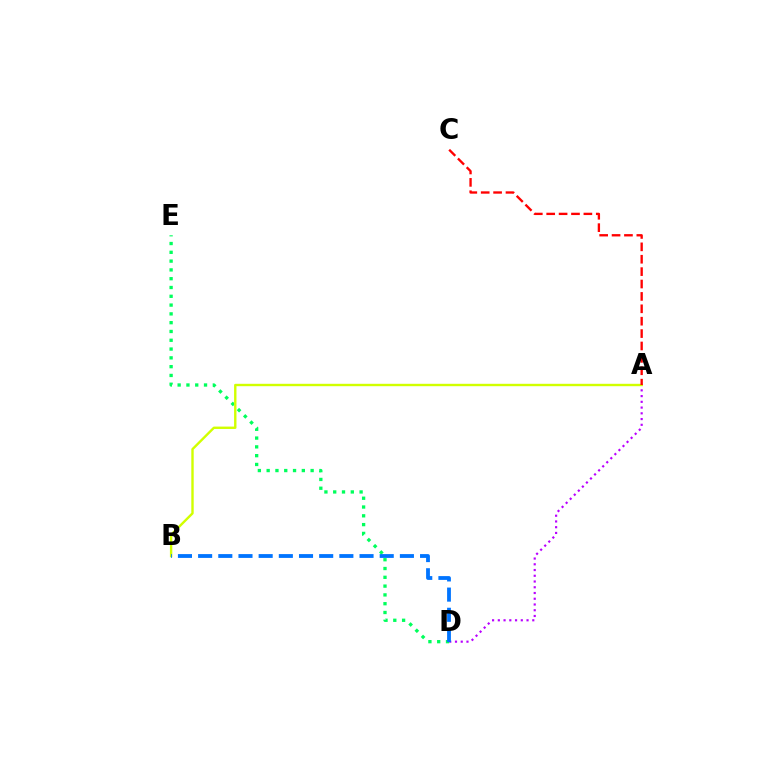{('A', 'D'): [{'color': '#b900ff', 'line_style': 'dotted', 'thickness': 1.56}], ('D', 'E'): [{'color': '#00ff5c', 'line_style': 'dotted', 'thickness': 2.39}], ('A', 'B'): [{'color': '#d1ff00', 'line_style': 'solid', 'thickness': 1.72}], ('B', 'D'): [{'color': '#0074ff', 'line_style': 'dashed', 'thickness': 2.74}], ('A', 'C'): [{'color': '#ff0000', 'line_style': 'dashed', 'thickness': 1.68}]}